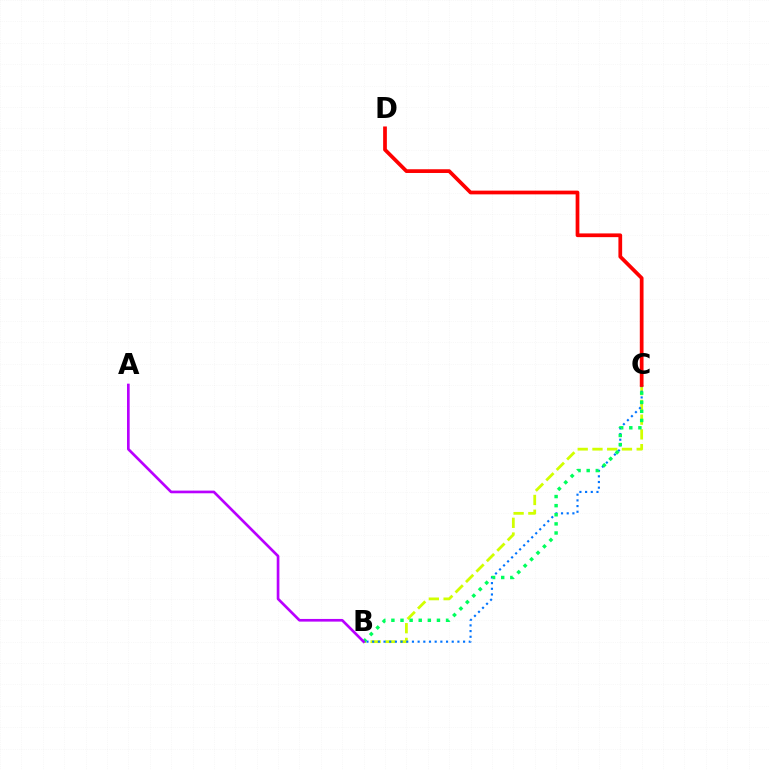{('B', 'C'): [{'color': '#d1ff00', 'line_style': 'dashed', 'thickness': 2.0}, {'color': '#0074ff', 'line_style': 'dotted', 'thickness': 1.54}, {'color': '#00ff5c', 'line_style': 'dotted', 'thickness': 2.47}], ('C', 'D'): [{'color': '#ff0000', 'line_style': 'solid', 'thickness': 2.69}], ('A', 'B'): [{'color': '#b900ff', 'line_style': 'solid', 'thickness': 1.92}]}